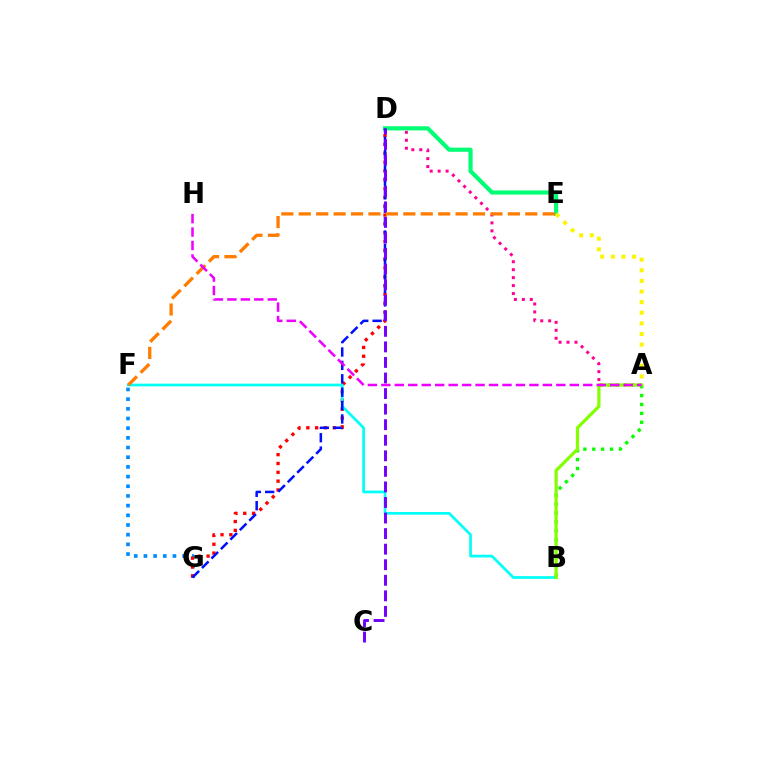{('F', 'G'): [{'color': '#008cff', 'line_style': 'dotted', 'thickness': 2.63}], ('A', 'D'): [{'color': '#ff0094', 'line_style': 'dotted', 'thickness': 2.16}], ('A', 'B'): [{'color': '#08ff00', 'line_style': 'dotted', 'thickness': 2.42}, {'color': '#84ff00', 'line_style': 'solid', 'thickness': 2.32}], ('D', 'G'): [{'color': '#ff0000', 'line_style': 'dotted', 'thickness': 2.4}, {'color': '#0010ff', 'line_style': 'dashed', 'thickness': 1.82}], ('D', 'E'): [{'color': '#00ff74', 'line_style': 'solid', 'thickness': 2.99}], ('B', 'F'): [{'color': '#00fff6', 'line_style': 'solid', 'thickness': 1.95}], ('C', 'D'): [{'color': '#7200ff', 'line_style': 'dashed', 'thickness': 2.11}], ('A', 'E'): [{'color': '#fcf500', 'line_style': 'dotted', 'thickness': 2.88}], ('E', 'F'): [{'color': '#ff7c00', 'line_style': 'dashed', 'thickness': 2.37}], ('A', 'H'): [{'color': '#ee00ff', 'line_style': 'dashed', 'thickness': 1.83}]}